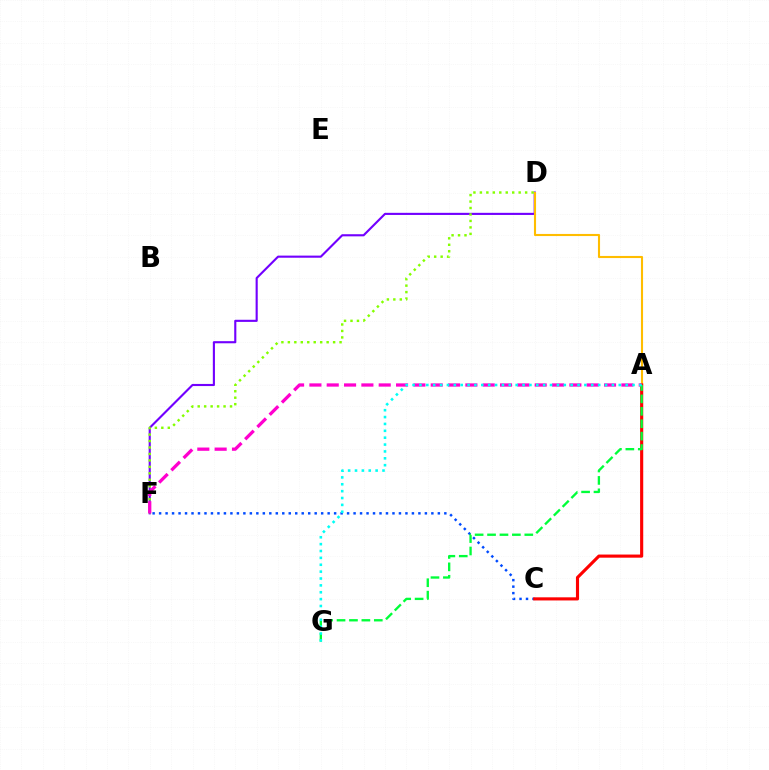{('D', 'F'): [{'color': '#7200ff', 'line_style': 'solid', 'thickness': 1.53}, {'color': '#84ff00', 'line_style': 'dotted', 'thickness': 1.76}], ('A', 'D'): [{'color': '#ffbd00', 'line_style': 'solid', 'thickness': 1.52}], ('C', 'F'): [{'color': '#004bff', 'line_style': 'dotted', 'thickness': 1.76}], ('A', 'C'): [{'color': '#ff0000', 'line_style': 'solid', 'thickness': 2.25}], ('A', 'F'): [{'color': '#ff00cf', 'line_style': 'dashed', 'thickness': 2.35}], ('A', 'G'): [{'color': '#00ff39', 'line_style': 'dashed', 'thickness': 1.69}, {'color': '#00fff6', 'line_style': 'dotted', 'thickness': 1.87}]}